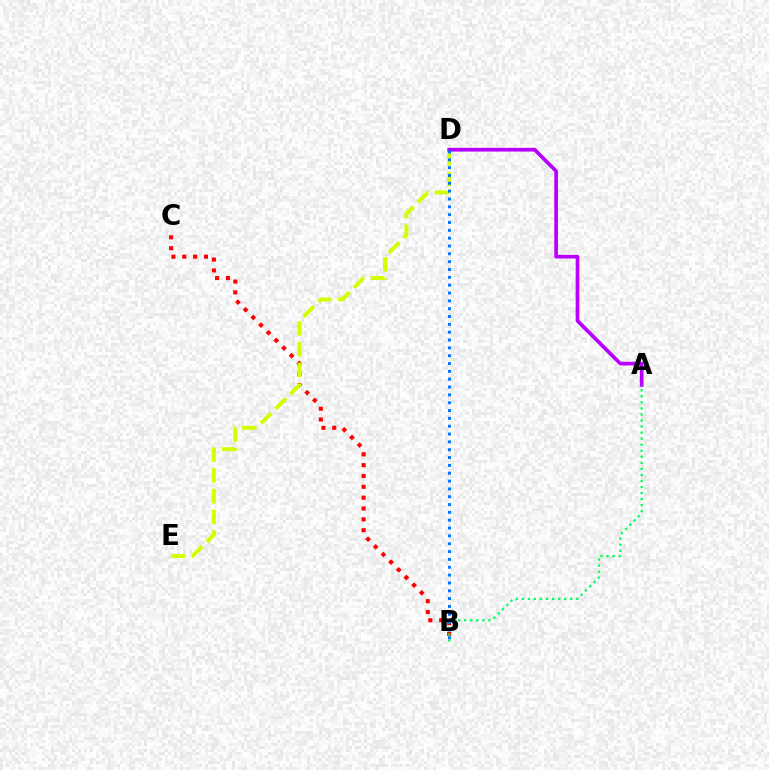{('B', 'C'): [{'color': '#ff0000', 'line_style': 'dotted', 'thickness': 2.94}], ('D', 'E'): [{'color': '#d1ff00', 'line_style': 'dashed', 'thickness': 2.82}], ('A', 'D'): [{'color': '#b900ff', 'line_style': 'solid', 'thickness': 2.67}], ('A', 'B'): [{'color': '#00ff5c', 'line_style': 'dotted', 'thickness': 1.64}], ('B', 'D'): [{'color': '#0074ff', 'line_style': 'dotted', 'thickness': 2.13}]}